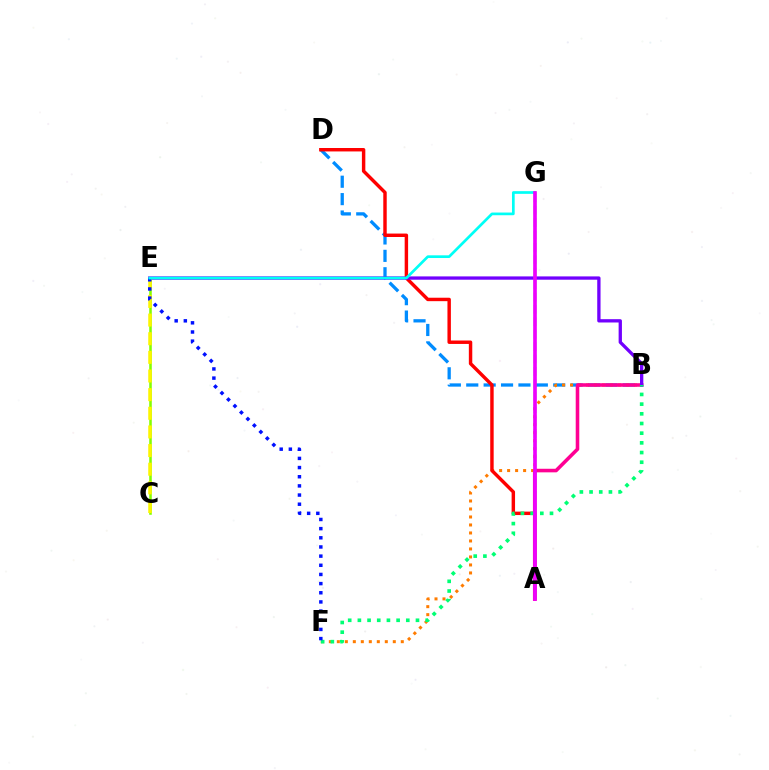{('B', 'D'): [{'color': '#008cff', 'line_style': 'dashed', 'thickness': 2.36}], ('B', 'F'): [{'color': '#ff7c00', 'line_style': 'dotted', 'thickness': 2.17}, {'color': '#00ff74', 'line_style': 'dotted', 'thickness': 2.63}], ('A', 'D'): [{'color': '#ff0000', 'line_style': 'solid', 'thickness': 2.47}], ('C', 'E'): [{'color': '#84ff00', 'line_style': 'solid', 'thickness': 1.85}, {'color': '#fcf500', 'line_style': 'dashed', 'thickness': 2.53}], ('A', 'B'): [{'color': '#ff0094', 'line_style': 'solid', 'thickness': 2.57}], ('B', 'E'): [{'color': '#7200ff', 'line_style': 'solid', 'thickness': 2.38}], ('A', 'G'): [{'color': '#08ff00', 'line_style': 'dashed', 'thickness': 1.69}, {'color': '#ee00ff', 'line_style': 'solid', 'thickness': 2.62}], ('E', 'F'): [{'color': '#0010ff', 'line_style': 'dotted', 'thickness': 2.49}], ('E', 'G'): [{'color': '#00fff6', 'line_style': 'solid', 'thickness': 1.94}]}